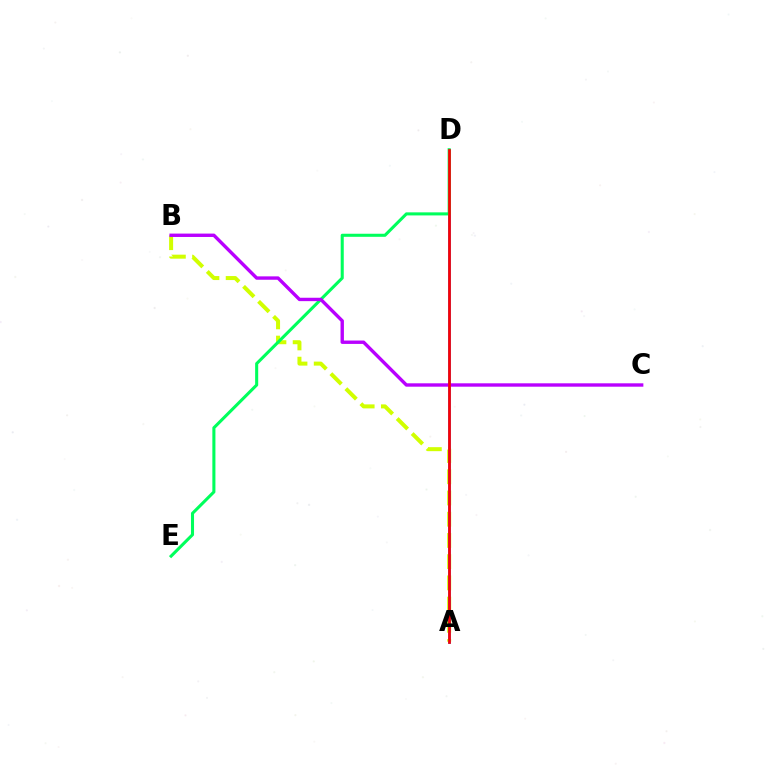{('A', 'B'): [{'color': '#d1ff00', 'line_style': 'dashed', 'thickness': 2.88}], ('A', 'D'): [{'color': '#0074ff', 'line_style': 'solid', 'thickness': 1.88}, {'color': '#ff0000', 'line_style': 'solid', 'thickness': 1.92}], ('D', 'E'): [{'color': '#00ff5c', 'line_style': 'solid', 'thickness': 2.21}], ('B', 'C'): [{'color': '#b900ff', 'line_style': 'solid', 'thickness': 2.44}]}